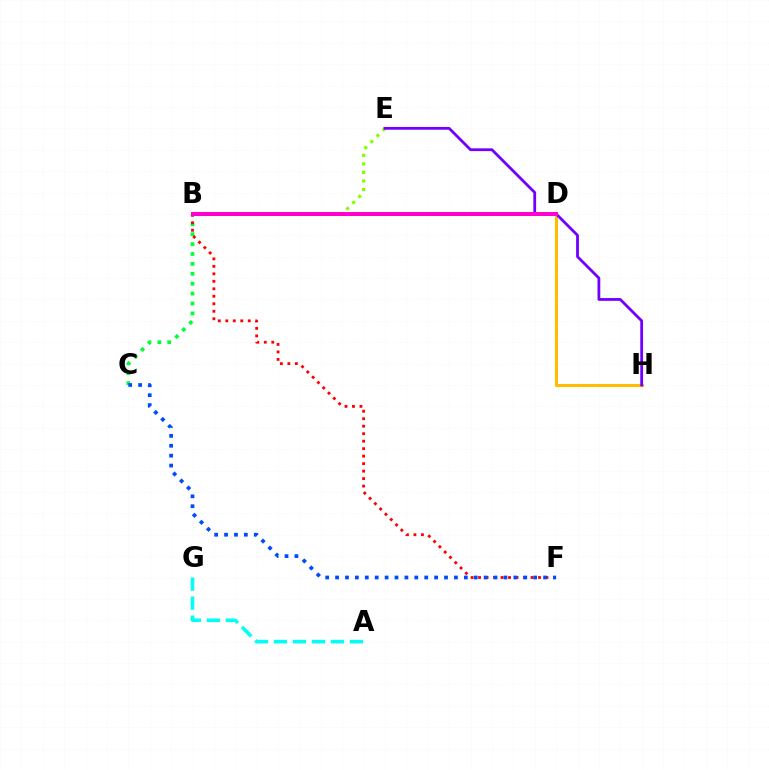{('B', 'E'): [{'color': '#84ff00', 'line_style': 'dotted', 'thickness': 2.32}], ('D', 'H'): [{'color': '#ffbd00', 'line_style': 'solid', 'thickness': 2.21}], ('B', 'C'): [{'color': '#00ff39', 'line_style': 'dotted', 'thickness': 2.69}], ('B', 'F'): [{'color': '#ff0000', 'line_style': 'dotted', 'thickness': 2.03}], ('A', 'G'): [{'color': '#00fff6', 'line_style': 'dashed', 'thickness': 2.58}], ('C', 'F'): [{'color': '#004bff', 'line_style': 'dotted', 'thickness': 2.69}], ('E', 'H'): [{'color': '#7200ff', 'line_style': 'solid', 'thickness': 2.01}], ('B', 'D'): [{'color': '#ff00cf', 'line_style': 'solid', 'thickness': 2.88}]}